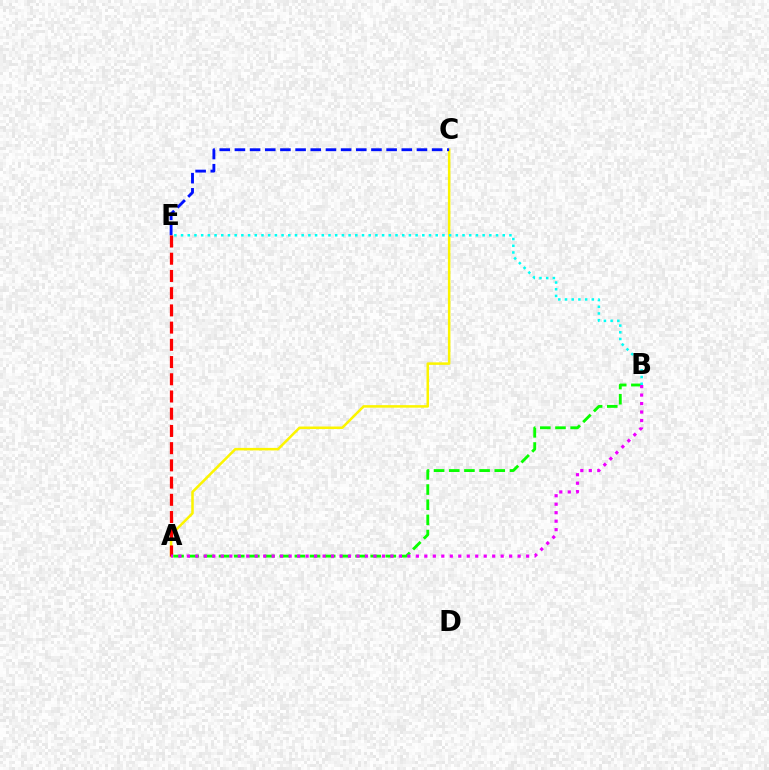{('A', 'C'): [{'color': '#fcf500', 'line_style': 'solid', 'thickness': 1.82}], ('C', 'E'): [{'color': '#0010ff', 'line_style': 'dashed', 'thickness': 2.06}], ('A', 'E'): [{'color': '#ff0000', 'line_style': 'dashed', 'thickness': 2.34}], ('A', 'B'): [{'color': '#08ff00', 'line_style': 'dashed', 'thickness': 2.06}, {'color': '#ee00ff', 'line_style': 'dotted', 'thickness': 2.3}], ('B', 'E'): [{'color': '#00fff6', 'line_style': 'dotted', 'thickness': 1.82}]}